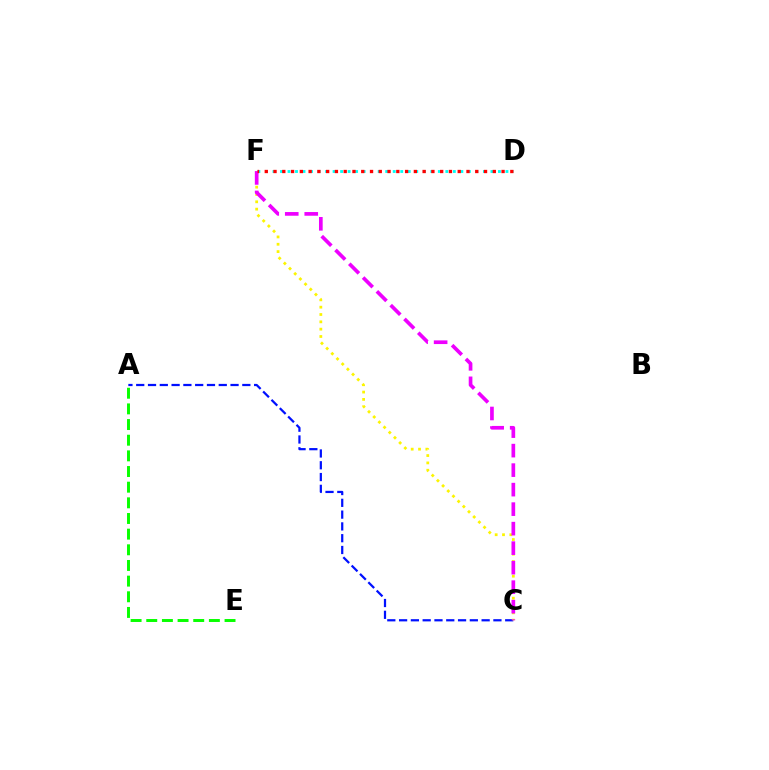{('D', 'F'): [{'color': '#00fff6', 'line_style': 'dotted', 'thickness': 2.04}, {'color': '#ff0000', 'line_style': 'dotted', 'thickness': 2.38}], ('A', 'C'): [{'color': '#0010ff', 'line_style': 'dashed', 'thickness': 1.6}], ('C', 'F'): [{'color': '#fcf500', 'line_style': 'dotted', 'thickness': 1.99}, {'color': '#ee00ff', 'line_style': 'dashed', 'thickness': 2.65}], ('A', 'E'): [{'color': '#08ff00', 'line_style': 'dashed', 'thickness': 2.13}]}